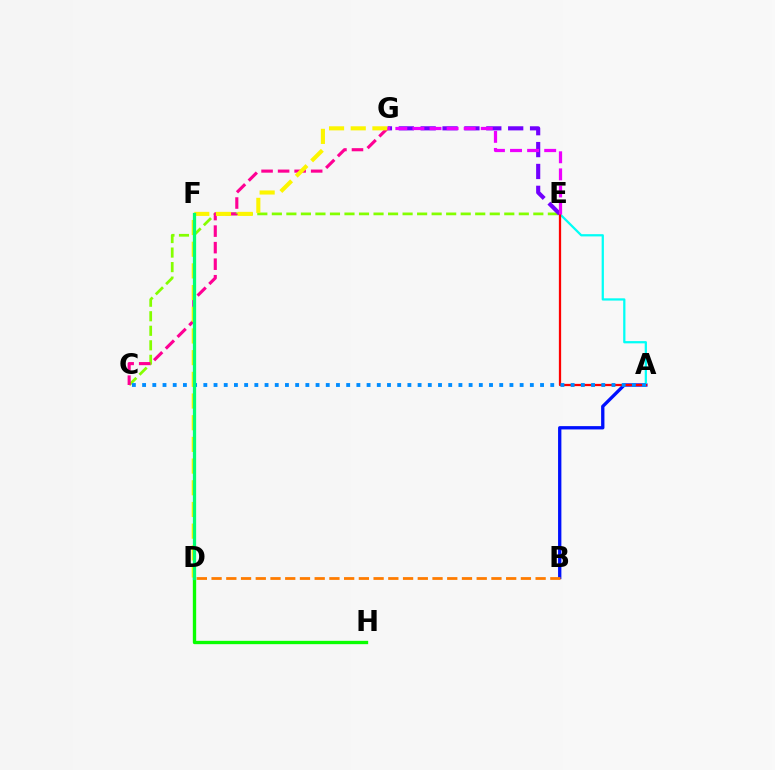{('C', 'E'): [{'color': '#84ff00', 'line_style': 'dashed', 'thickness': 1.97}], ('A', 'B'): [{'color': '#0010ff', 'line_style': 'solid', 'thickness': 2.39}], ('A', 'E'): [{'color': '#00fff6', 'line_style': 'solid', 'thickness': 1.62}, {'color': '#ff0000', 'line_style': 'solid', 'thickness': 1.63}], ('E', 'G'): [{'color': '#7200ff', 'line_style': 'dashed', 'thickness': 2.97}, {'color': '#ee00ff', 'line_style': 'dashed', 'thickness': 2.32}], ('D', 'H'): [{'color': '#08ff00', 'line_style': 'solid', 'thickness': 2.4}], ('C', 'G'): [{'color': '#ff0094', 'line_style': 'dashed', 'thickness': 2.25}], ('D', 'G'): [{'color': '#fcf500', 'line_style': 'dashed', 'thickness': 2.95}], ('A', 'C'): [{'color': '#008cff', 'line_style': 'dotted', 'thickness': 2.77}], ('B', 'D'): [{'color': '#ff7c00', 'line_style': 'dashed', 'thickness': 2.0}], ('D', 'F'): [{'color': '#00ff74', 'line_style': 'solid', 'thickness': 2.35}]}